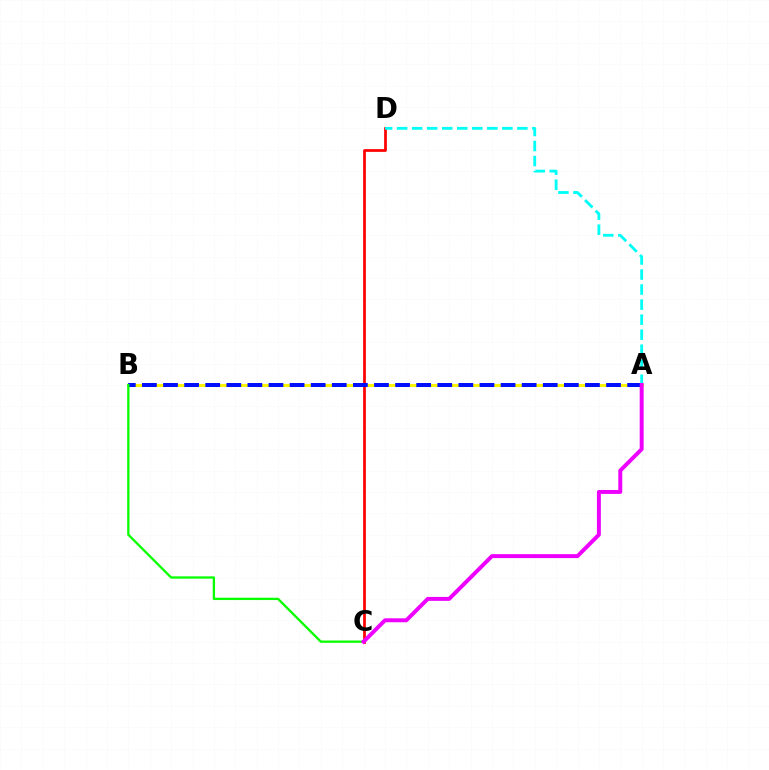{('A', 'B'): [{'color': '#fcf500', 'line_style': 'solid', 'thickness': 2.2}, {'color': '#0010ff', 'line_style': 'dashed', 'thickness': 2.87}], ('C', 'D'): [{'color': '#ff0000', 'line_style': 'solid', 'thickness': 1.97}], ('A', 'D'): [{'color': '#00fff6', 'line_style': 'dashed', 'thickness': 2.04}], ('B', 'C'): [{'color': '#08ff00', 'line_style': 'solid', 'thickness': 1.66}], ('A', 'C'): [{'color': '#ee00ff', 'line_style': 'solid', 'thickness': 2.84}]}